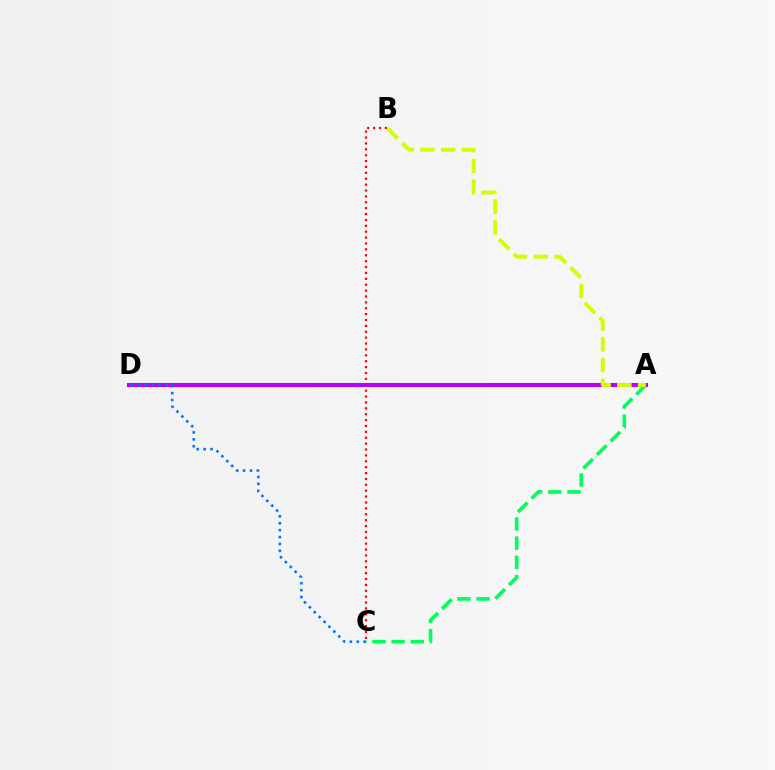{('A', 'C'): [{'color': '#00ff5c', 'line_style': 'dashed', 'thickness': 2.61}], ('B', 'C'): [{'color': '#ff0000', 'line_style': 'dotted', 'thickness': 1.6}], ('A', 'D'): [{'color': '#b900ff', 'line_style': 'solid', 'thickness': 2.93}], ('A', 'B'): [{'color': '#d1ff00', 'line_style': 'dashed', 'thickness': 2.82}], ('C', 'D'): [{'color': '#0074ff', 'line_style': 'dotted', 'thickness': 1.87}]}